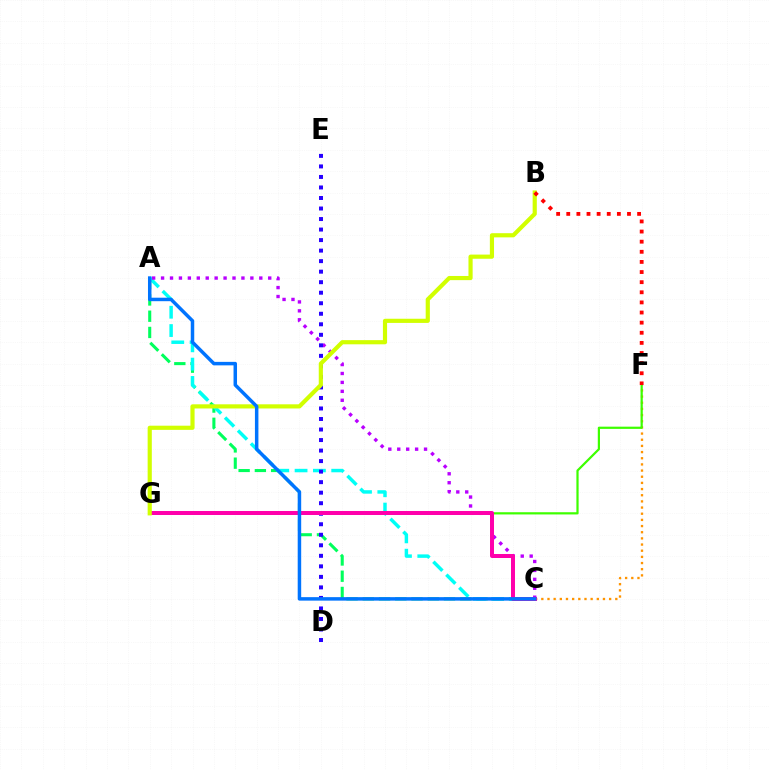{('C', 'F'): [{'color': '#ff9400', 'line_style': 'dotted', 'thickness': 1.67}], ('A', 'C'): [{'color': '#00ff5c', 'line_style': 'dashed', 'thickness': 2.21}, {'color': '#00fff6', 'line_style': 'dashed', 'thickness': 2.49}, {'color': '#b900ff', 'line_style': 'dotted', 'thickness': 2.43}, {'color': '#0074ff', 'line_style': 'solid', 'thickness': 2.51}], ('F', 'G'): [{'color': '#3dff00', 'line_style': 'solid', 'thickness': 1.6}], ('D', 'E'): [{'color': '#2500ff', 'line_style': 'dotted', 'thickness': 2.86}], ('C', 'G'): [{'color': '#ff00ac', 'line_style': 'solid', 'thickness': 2.87}], ('B', 'G'): [{'color': '#d1ff00', 'line_style': 'solid', 'thickness': 3.0}], ('B', 'F'): [{'color': '#ff0000', 'line_style': 'dotted', 'thickness': 2.75}]}